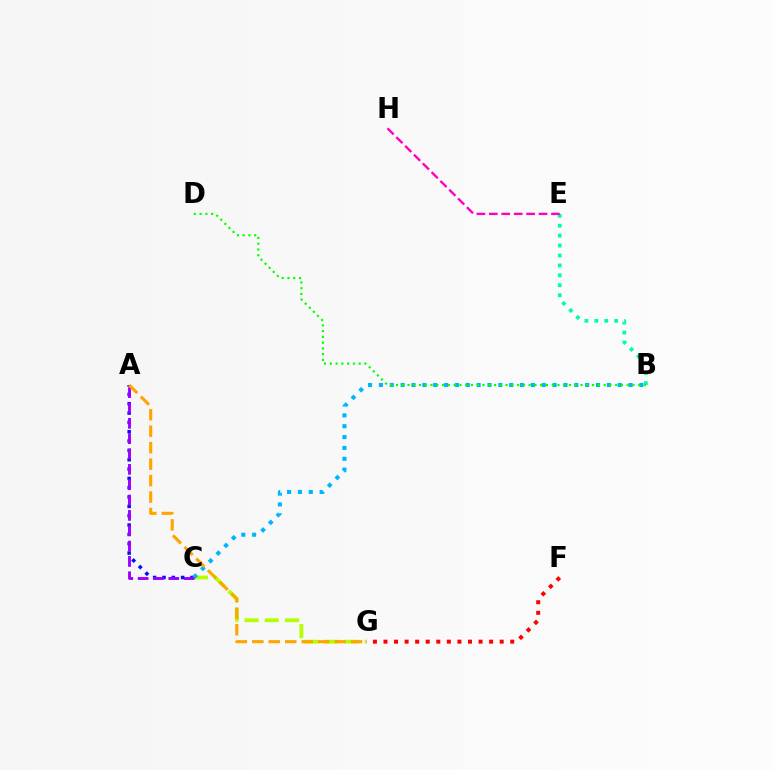{('F', 'G'): [{'color': '#ff0000', 'line_style': 'dotted', 'thickness': 2.87}], ('A', 'C'): [{'color': '#0010ff', 'line_style': 'dotted', 'thickness': 2.54}, {'color': '#9b00ff', 'line_style': 'dashed', 'thickness': 2.08}], ('C', 'G'): [{'color': '#b3ff00', 'line_style': 'dashed', 'thickness': 2.75}], ('B', 'E'): [{'color': '#00ff9d', 'line_style': 'dotted', 'thickness': 2.7}], ('B', 'C'): [{'color': '#00b5ff', 'line_style': 'dotted', 'thickness': 2.95}], ('B', 'D'): [{'color': '#08ff00', 'line_style': 'dotted', 'thickness': 1.57}], ('E', 'H'): [{'color': '#ff00bd', 'line_style': 'dashed', 'thickness': 1.69}], ('A', 'G'): [{'color': '#ffa500', 'line_style': 'dashed', 'thickness': 2.24}]}